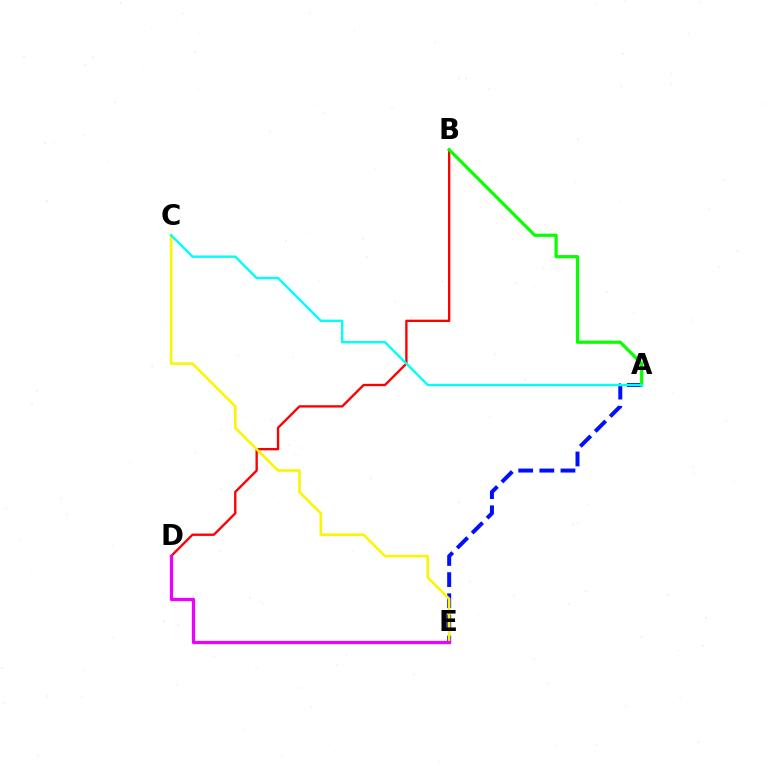{('A', 'E'): [{'color': '#0010ff', 'line_style': 'dashed', 'thickness': 2.87}], ('B', 'D'): [{'color': '#ff0000', 'line_style': 'solid', 'thickness': 1.69}], ('C', 'E'): [{'color': '#fcf500', 'line_style': 'solid', 'thickness': 1.85}], ('D', 'E'): [{'color': '#ee00ff', 'line_style': 'solid', 'thickness': 2.33}], ('A', 'B'): [{'color': '#08ff00', 'line_style': 'solid', 'thickness': 2.3}], ('A', 'C'): [{'color': '#00fff6', 'line_style': 'solid', 'thickness': 1.72}]}